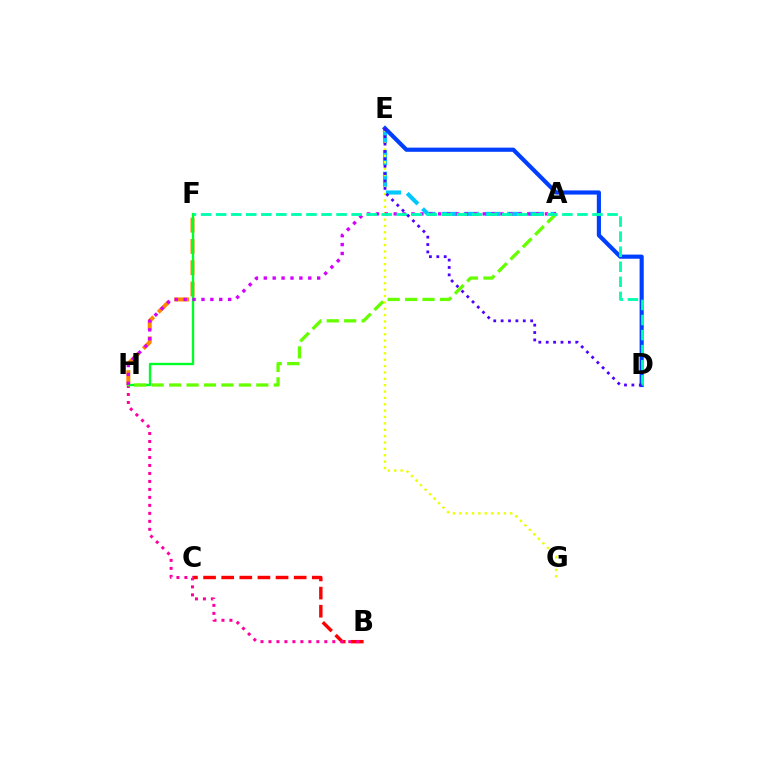{('A', 'E'): [{'color': '#00c7ff', 'line_style': 'dashed', 'thickness': 2.95}], ('B', 'C'): [{'color': '#ff0000', 'line_style': 'dashed', 'thickness': 2.46}], ('E', 'G'): [{'color': '#eeff00', 'line_style': 'dotted', 'thickness': 1.73}], ('F', 'H'): [{'color': '#ff8800', 'line_style': 'dashed', 'thickness': 2.89}, {'color': '#00ff27', 'line_style': 'solid', 'thickness': 1.7}], ('B', 'H'): [{'color': '#ff00a0', 'line_style': 'dotted', 'thickness': 2.17}], ('A', 'H'): [{'color': '#66ff00', 'line_style': 'dashed', 'thickness': 2.37}, {'color': '#d600ff', 'line_style': 'dotted', 'thickness': 2.42}], ('D', 'E'): [{'color': '#003fff', 'line_style': 'solid', 'thickness': 2.99}, {'color': '#4f00ff', 'line_style': 'dotted', 'thickness': 2.01}], ('D', 'F'): [{'color': '#00ffaf', 'line_style': 'dashed', 'thickness': 2.05}]}